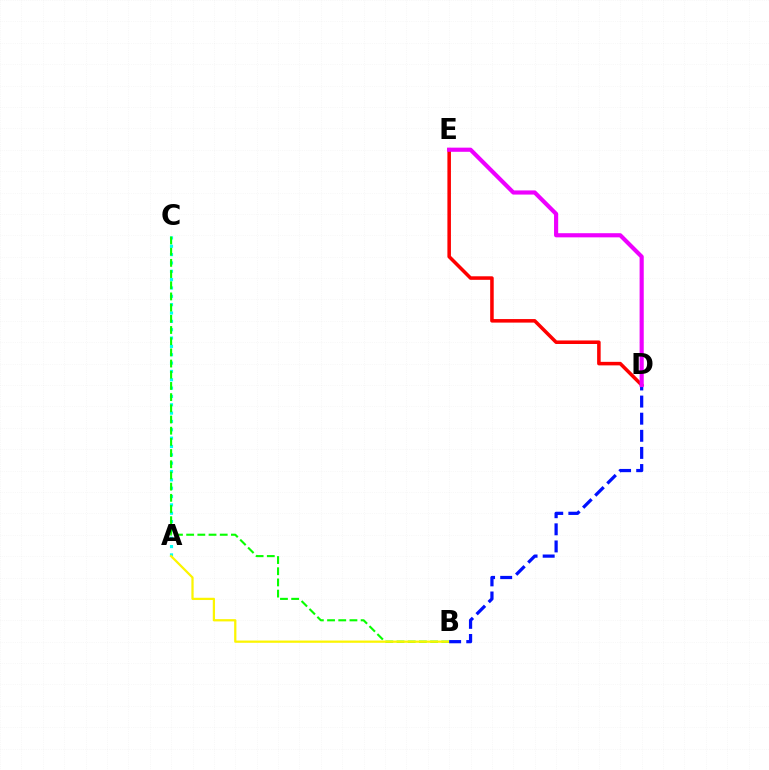{('A', 'C'): [{'color': '#00fff6', 'line_style': 'dotted', 'thickness': 2.27}], ('B', 'C'): [{'color': '#08ff00', 'line_style': 'dashed', 'thickness': 1.52}], ('A', 'B'): [{'color': '#fcf500', 'line_style': 'solid', 'thickness': 1.62}], ('D', 'E'): [{'color': '#ff0000', 'line_style': 'solid', 'thickness': 2.54}, {'color': '#ee00ff', 'line_style': 'solid', 'thickness': 2.99}], ('B', 'D'): [{'color': '#0010ff', 'line_style': 'dashed', 'thickness': 2.32}]}